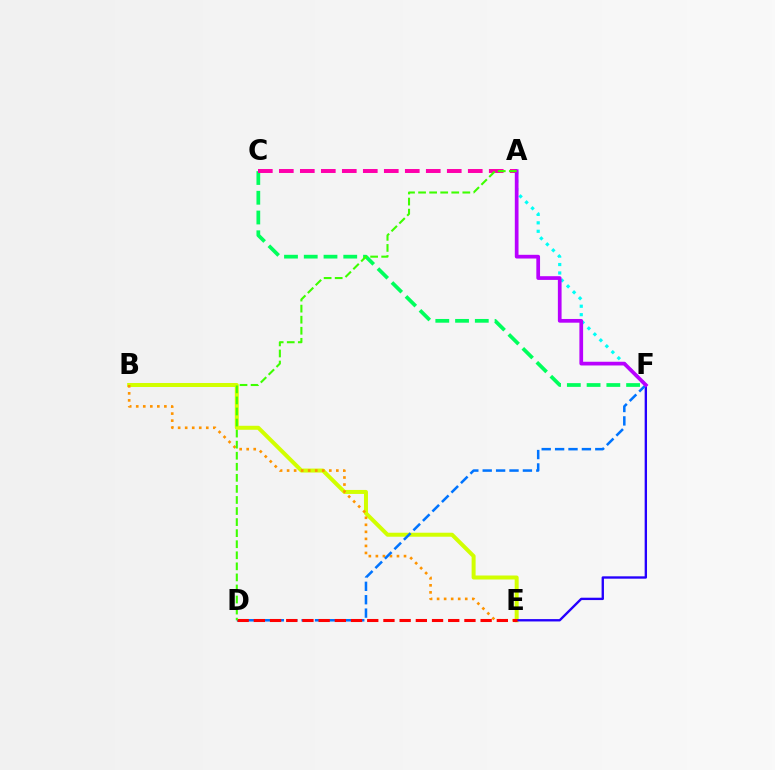{('A', 'F'): [{'color': '#00fff6', 'line_style': 'dotted', 'thickness': 2.29}, {'color': '#b900ff', 'line_style': 'solid', 'thickness': 2.67}], ('B', 'E'): [{'color': '#d1ff00', 'line_style': 'solid', 'thickness': 2.87}, {'color': '#ff9400', 'line_style': 'dotted', 'thickness': 1.91}], ('C', 'F'): [{'color': '#00ff5c', 'line_style': 'dashed', 'thickness': 2.68}], ('E', 'F'): [{'color': '#2500ff', 'line_style': 'solid', 'thickness': 1.7}], ('D', 'F'): [{'color': '#0074ff', 'line_style': 'dashed', 'thickness': 1.82}], ('A', 'C'): [{'color': '#ff00ac', 'line_style': 'dashed', 'thickness': 2.85}], ('D', 'E'): [{'color': '#ff0000', 'line_style': 'dashed', 'thickness': 2.2}], ('A', 'D'): [{'color': '#3dff00', 'line_style': 'dashed', 'thickness': 1.5}]}